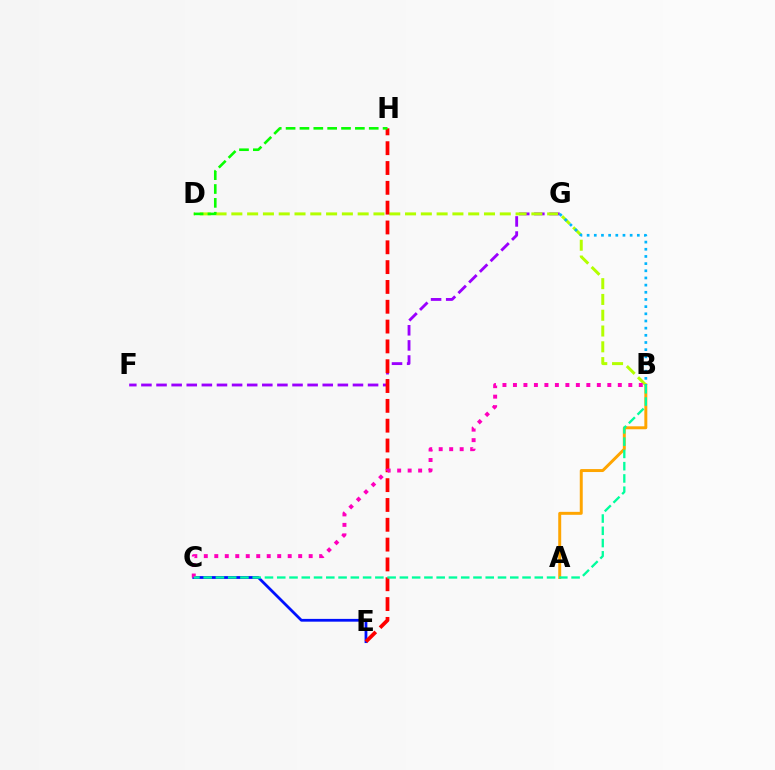{('F', 'G'): [{'color': '#9b00ff', 'line_style': 'dashed', 'thickness': 2.05}], ('A', 'B'): [{'color': '#ffa500', 'line_style': 'solid', 'thickness': 2.13}], ('B', 'D'): [{'color': '#b3ff00', 'line_style': 'dashed', 'thickness': 2.15}], ('C', 'E'): [{'color': '#0010ff', 'line_style': 'solid', 'thickness': 2.0}], ('E', 'H'): [{'color': '#ff0000', 'line_style': 'dashed', 'thickness': 2.69}], ('B', 'C'): [{'color': '#ff00bd', 'line_style': 'dotted', 'thickness': 2.85}, {'color': '#00ff9d', 'line_style': 'dashed', 'thickness': 1.67}], ('D', 'H'): [{'color': '#08ff00', 'line_style': 'dashed', 'thickness': 1.88}], ('B', 'G'): [{'color': '#00b5ff', 'line_style': 'dotted', 'thickness': 1.95}]}